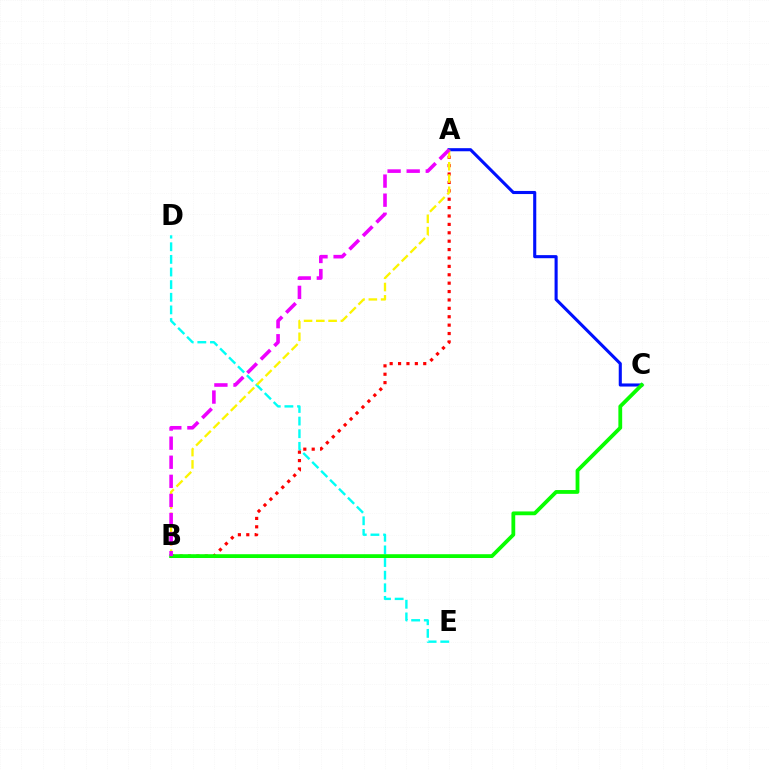{('D', 'E'): [{'color': '#00fff6', 'line_style': 'dashed', 'thickness': 1.72}], ('A', 'B'): [{'color': '#ff0000', 'line_style': 'dotted', 'thickness': 2.28}, {'color': '#fcf500', 'line_style': 'dashed', 'thickness': 1.67}, {'color': '#ee00ff', 'line_style': 'dashed', 'thickness': 2.59}], ('A', 'C'): [{'color': '#0010ff', 'line_style': 'solid', 'thickness': 2.23}], ('B', 'C'): [{'color': '#08ff00', 'line_style': 'solid', 'thickness': 2.73}]}